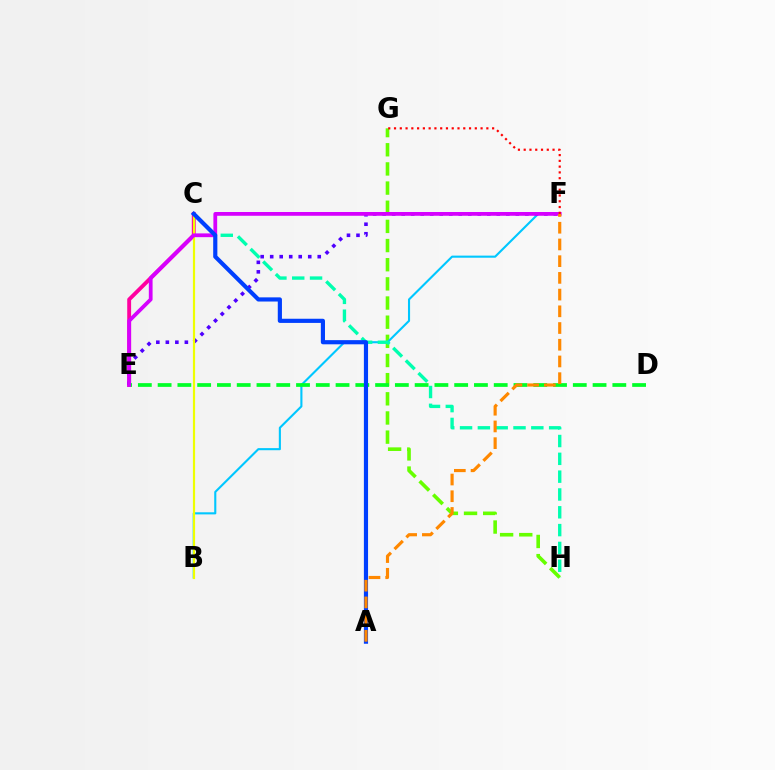{('C', 'E'): [{'color': '#ff00a0', 'line_style': 'solid', 'thickness': 2.79}], ('G', 'H'): [{'color': '#66ff00', 'line_style': 'dashed', 'thickness': 2.6}], ('B', 'F'): [{'color': '#00c7ff', 'line_style': 'solid', 'thickness': 1.52}], ('C', 'H'): [{'color': '#00ffaf', 'line_style': 'dashed', 'thickness': 2.42}], ('E', 'F'): [{'color': '#4f00ff', 'line_style': 'dotted', 'thickness': 2.58}, {'color': '#d600ff', 'line_style': 'solid', 'thickness': 2.71}], ('B', 'C'): [{'color': '#eeff00', 'line_style': 'solid', 'thickness': 1.58}], ('D', 'E'): [{'color': '#00ff27', 'line_style': 'dashed', 'thickness': 2.69}], ('A', 'C'): [{'color': '#003fff', 'line_style': 'solid', 'thickness': 3.0}], ('A', 'F'): [{'color': '#ff8800', 'line_style': 'dashed', 'thickness': 2.27}], ('F', 'G'): [{'color': '#ff0000', 'line_style': 'dotted', 'thickness': 1.57}]}